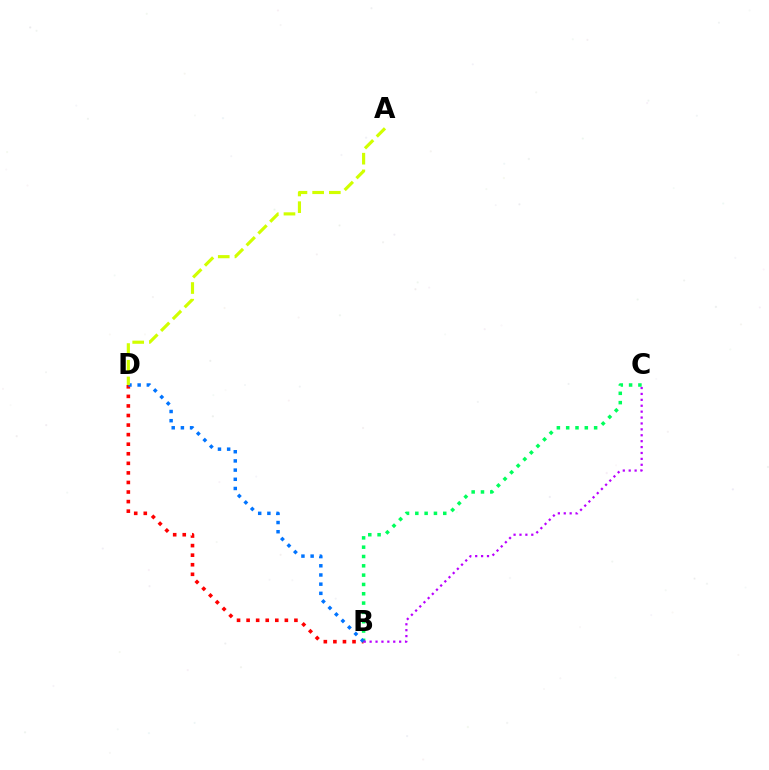{('B', 'C'): [{'color': '#00ff5c', 'line_style': 'dotted', 'thickness': 2.53}, {'color': '#b900ff', 'line_style': 'dotted', 'thickness': 1.6}], ('B', 'D'): [{'color': '#ff0000', 'line_style': 'dotted', 'thickness': 2.6}, {'color': '#0074ff', 'line_style': 'dotted', 'thickness': 2.5}], ('A', 'D'): [{'color': '#d1ff00', 'line_style': 'dashed', 'thickness': 2.27}]}